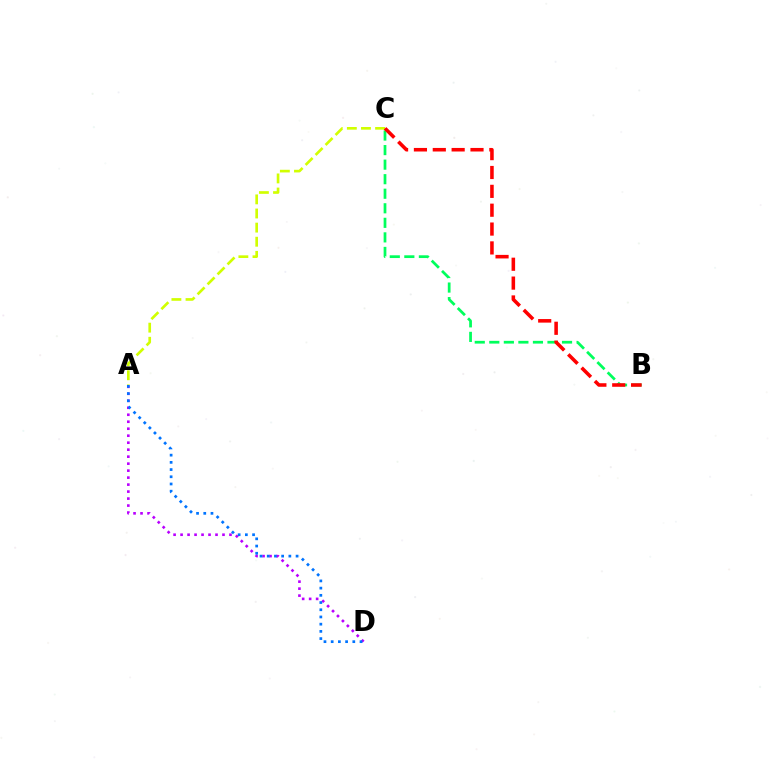{('A', 'D'): [{'color': '#b900ff', 'line_style': 'dotted', 'thickness': 1.9}, {'color': '#0074ff', 'line_style': 'dotted', 'thickness': 1.96}], ('B', 'C'): [{'color': '#00ff5c', 'line_style': 'dashed', 'thickness': 1.98}, {'color': '#ff0000', 'line_style': 'dashed', 'thickness': 2.56}], ('A', 'C'): [{'color': '#d1ff00', 'line_style': 'dashed', 'thickness': 1.92}]}